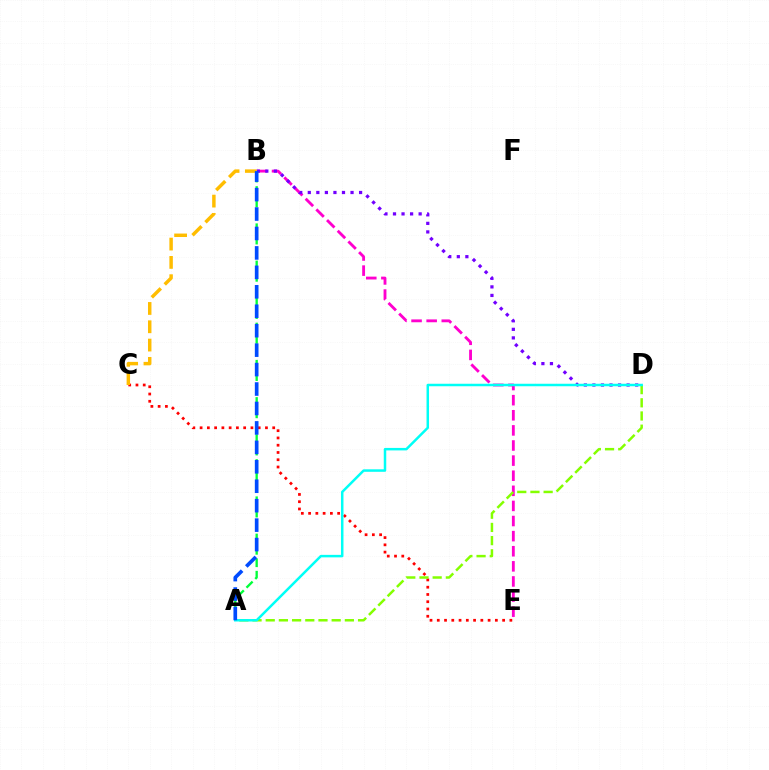{('B', 'E'): [{'color': '#ff00cf', 'line_style': 'dashed', 'thickness': 2.05}], ('C', 'E'): [{'color': '#ff0000', 'line_style': 'dotted', 'thickness': 1.97}], ('A', 'B'): [{'color': '#00ff39', 'line_style': 'dashed', 'thickness': 1.69}, {'color': '#004bff', 'line_style': 'dashed', 'thickness': 2.64}], ('B', 'D'): [{'color': '#7200ff', 'line_style': 'dotted', 'thickness': 2.32}], ('A', 'D'): [{'color': '#84ff00', 'line_style': 'dashed', 'thickness': 1.79}, {'color': '#00fff6', 'line_style': 'solid', 'thickness': 1.79}], ('B', 'C'): [{'color': '#ffbd00', 'line_style': 'dashed', 'thickness': 2.49}]}